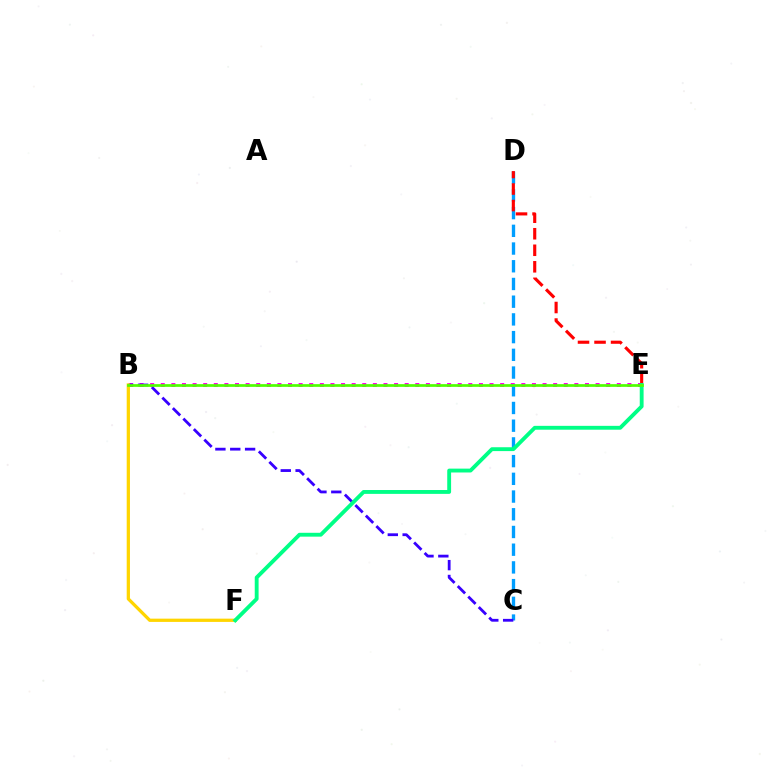{('B', 'E'): [{'color': '#ff00ed', 'line_style': 'dotted', 'thickness': 2.88}, {'color': '#4fff00', 'line_style': 'solid', 'thickness': 1.95}], ('C', 'D'): [{'color': '#009eff', 'line_style': 'dashed', 'thickness': 2.41}], ('B', 'C'): [{'color': '#3700ff', 'line_style': 'dashed', 'thickness': 2.02}], ('B', 'F'): [{'color': '#ffd500', 'line_style': 'solid', 'thickness': 2.35}], ('D', 'E'): [{'color': '#ff0000', 'line_style': 'dashed', 'thickness': 2.25}], ('E', 'F'): [{'color': '#00ff86', 'line_style': 'solid', 'thickness': 2.78}]}